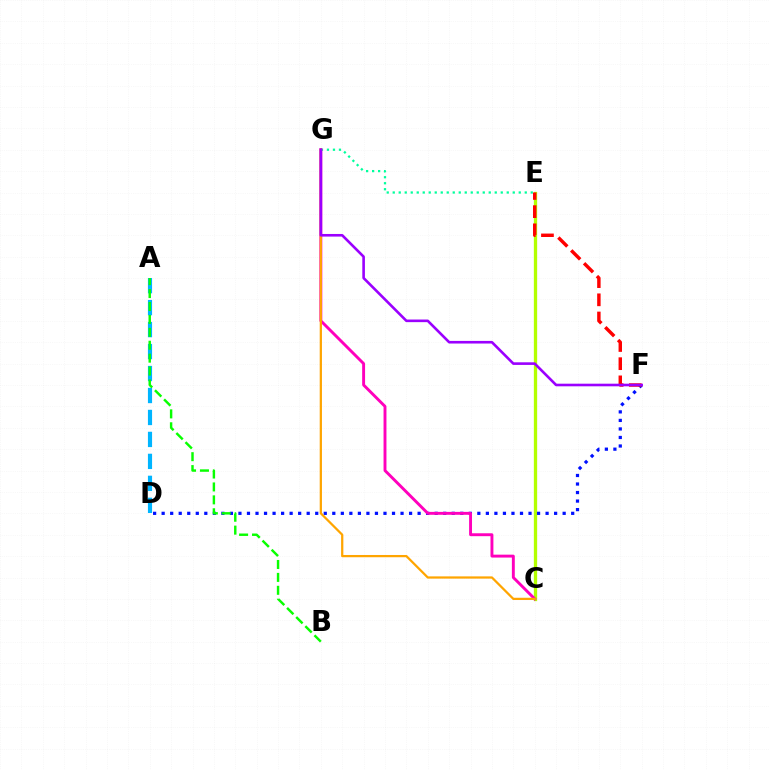{('C', 'E'): [{'color': '#b3ff00', 'line_style': 'solid', 'thickness': 2.38}], ('D', 'F'): [{'color': '#0010ff', 'line_style': 'dotted', 'thickness': 2.32}], ('E', 'F'): [{'color': '#ff0000', 'line_style': 'dashed', 'thickness': 2.47}], ('A', 'D'): [{'color': '#00b5ff', 'line_style': 'dashed', 'thickness': 2.98}], ('E', 'G'): [{'color': '#00ff9d', 'line_style': 'dotted', 'thickness': 1.63}], ('C', 'G'): [{'color': '#ff00bd', 'line_style': 'solid', 'thickness': 2.09}, {'color': '#ffa500', 'line_style': 'solid', 'thickness': 1.62}], ('F', 'G'): [{'color': '#9b00ff', 'line_style': 'solid', 'thickness': 1.89}], ('A', 'B'): [{'color': '#08ff00', 'line_style': 'dashed', 'thickness': 1.75}]}